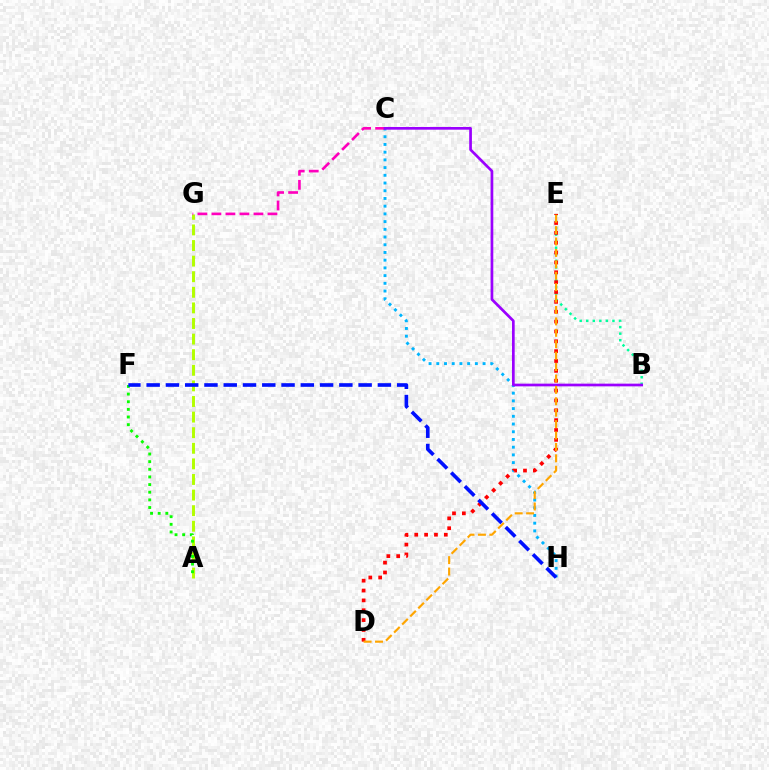{('A', 'G'): [{'color': '#b3ff00', 'line_style': 'dashed', 'thickness': 2.12}], ('C', 'H'): [{'color': '#00b5ff', 'line_style': 'dotted', 'thickness': 2.1}], ('C', 'G'): [{'color': '#ff00bd', 'line_style': 'dashed', 'thickness': 1.9}], ('B', 'E'): [{'color': '#00ff9d', 'line_style': 'dotted', 'thickness': 1.78}], ('A', 'F'): [{'color': '#08ff00', 'line_style': 'dotted', 'thickness': 2.08}], ('D', 'E'): [{'color': '#ff0000', 'line_style': 'dotted', 'thickness': 2.68}, {'color': '#ffa500', 'line_style': 'dashed', 'thickness': 1.55}], ('B', 'C'): [{'color': '#9b00ff', 'line_style': 'solid', 'thickness': 1.95}], ('F', 'H'): [{'color': '#0010ff', 'line_style': 'dashed', 'thickness': 2.62}]}